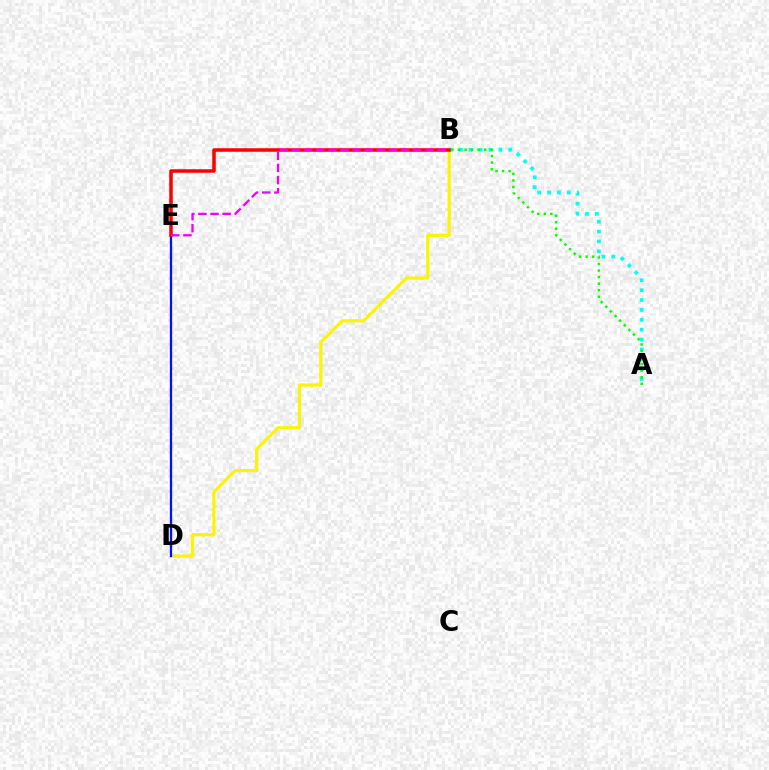{('B', 'D'): [{'color': '#fcf500', 'line_style': 'solid', 'thickness': 2.29}], ('D', 'E'): [{'color': '#0010ff', 'line_style': 'solid', 'thickness': 1.64}], ('A', 'B'): [{'color': '#00fff6', 'line_style': 'dotted', 'thickness': 2.68}, {'color': '#08ff00', 'line_style': 'dotted', 'thickness': 1.78}], ('B', 'E'): [{'color': '#ff0000', 'line_style': 'solid', 'thickness': 2.54}, {'color': '#ee00ff', 'line_style': 'dashed', 'thickness': 1.65}]}